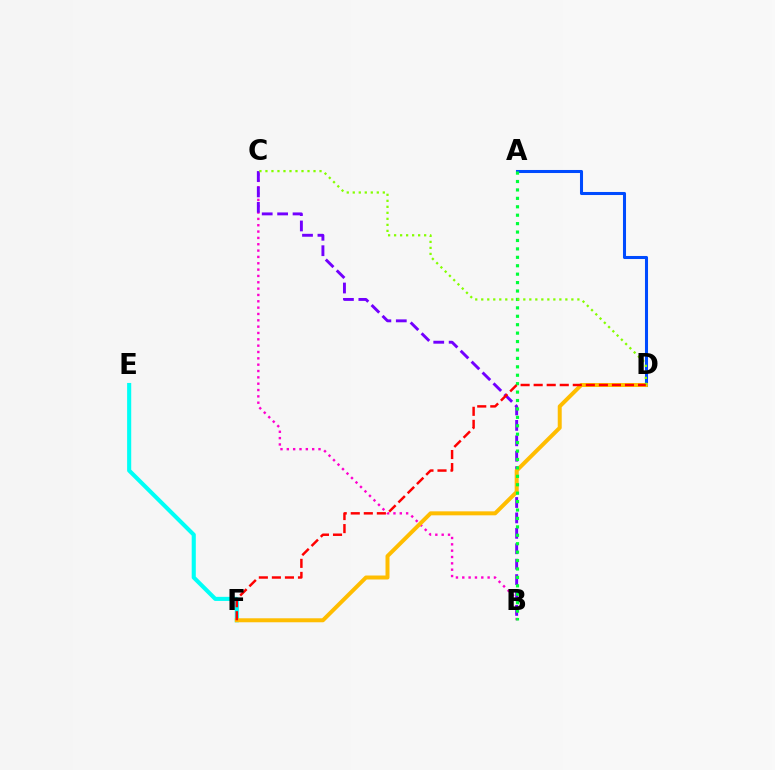{('B', 'C'): [{'color': '#ff00cf', 'line_style': 'dotted', 'thickness': 1.72}, {'color': '#7200ff', 'line_style': 'dashed', 'thickness': 2.09}], ('E', 'F'): [{'color': '#00fff6', 'line_style': 'solid', 'thickness': 2.95}], ('A', 'D'): [{'color': '#004bff', 'line_style': 'solid', 'thickness': 2.19}], ('D', 'F'): [{'color': '#ffbd00', 'line_style': 'solid', 'thickness': 2.87}, {'color': '#ff0000', 'line_style': 'dashed', 'thickness': 1.77}], ('A', 'B'): [{'color': '#00ff39', 'line_style': 'dotted', 'thickness': 2.29}], ('C', 'D'): [{'color': '#84ff00', 'line_style': 'dotted', 'thickness': 1.63}]}